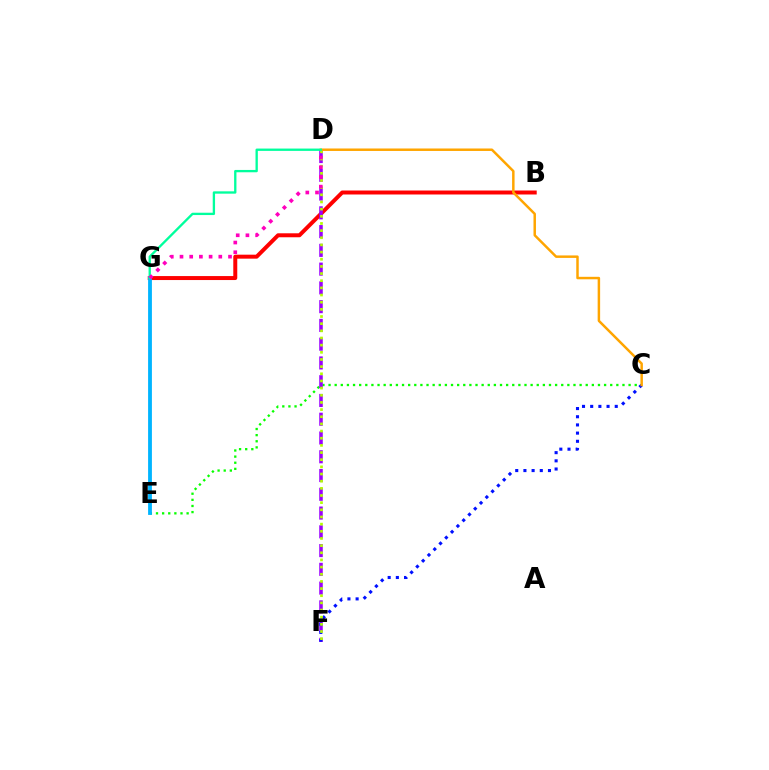{('C', 'E'): [{'color': '#08ff00', 'line_style': 'dotted', 'thickness': 1.66}], ('B', 'G'): [{'color': '#ff0000', 'line_style': 'solid', 'thickness': 2.86}], ('D', 'F'): [{'color': '#9b00ff', 'line_style': 'dashed', 'thickness': 2.55}, {'color': '#b3ff00', 'line_style': 'dotted', 'thickness': 1.95}], ('C', 'F'): [{'color': '#0010ff', 'line_style': 'dotted', 'thickness': 2.22}], ('E', 'G'): [{'color': '#00b5ff', 'line_style': 'solid', 'thickness': 2.74}], ('C', 'D'): [{'color': '#ffa500', 'line_style': 'solid', 'thickness': 1.78}], ('D', 'G'): [{'color': '#00ff9d', 'line_style': 'solid', 'thickness': 1.68}, {'color': '#ff00bd', 'line_style': 'dotted', 'thickness': 2.64}]}